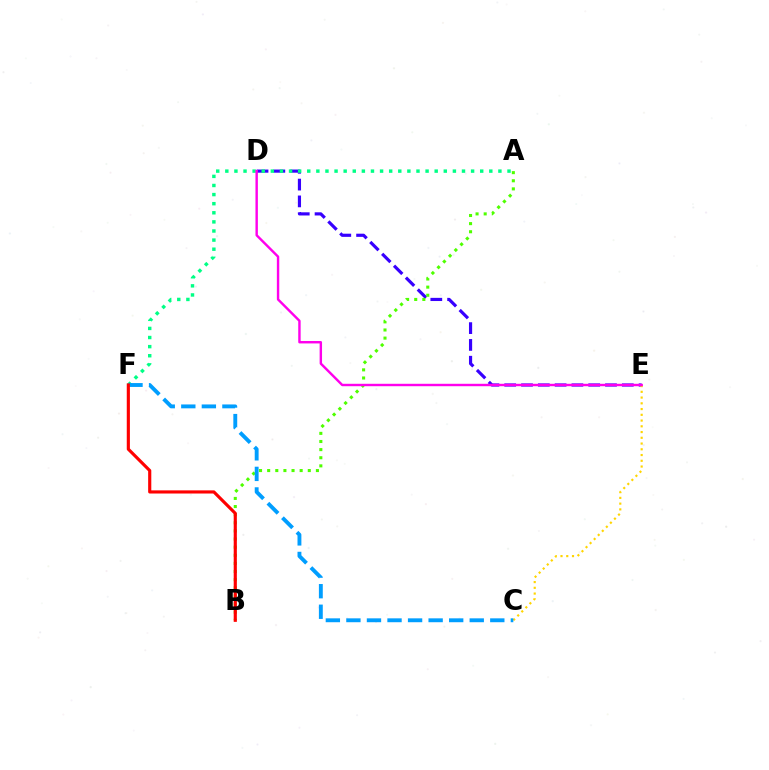{('D', 'E'): [{'color': '#3700ff', 'line_style': 'dashed', 'thickness': 2.28}, {'color': '#ff00ed', 'line_style': 'solid', 'thickness': 1.74}], ('A', 'F'): [{'color': '#00ff86', 'line_style': 'dotted', 'thickness': 2.47}], ('C', 'E'): [{'color': '#ffd500', 'line_style': 'dotted', 'thickness': 1.56}], ('A', 'B'): [{'color': '#4fff00', 'line_style': 'dotted', 'thickness': 2.21}], ('C', 'F'): [{'color': '#009eff', 'line_style': 'dashed', 'thickness': 2.79}], ('B', 'F'): [{'color': '#ff0000', 'line_style': 'solid', 'thickness': 2.27}]}